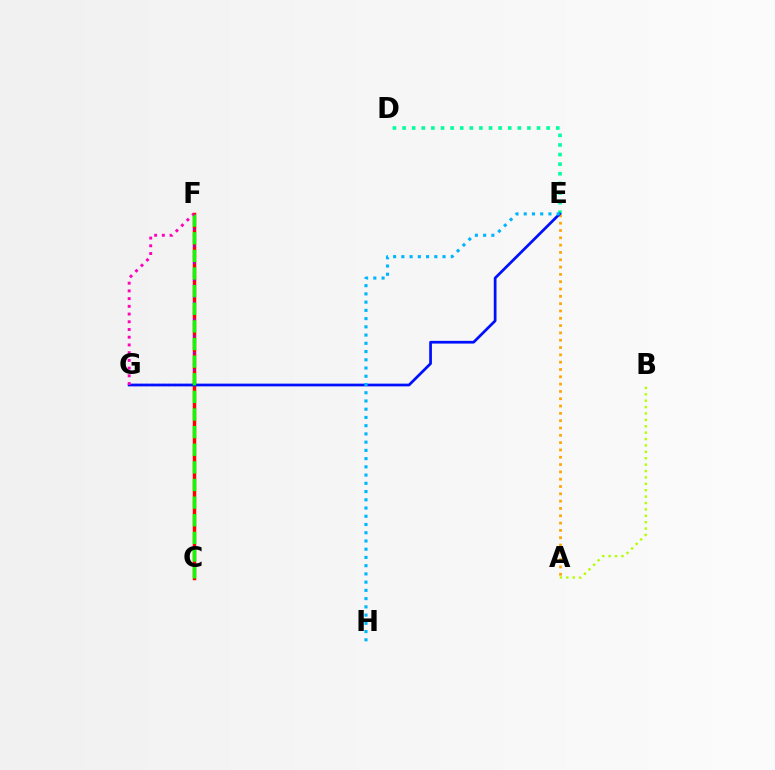{('D', 'E'): [{'color': '#00ff9d', 'line_style': 'dotted', 'thickness': 2.61}], ('C', 'F'): [{'color': '#ff0000', 'line_style': 'solid', 'thickness': 2.5}, {'color': '#08ff00', 'line_style': 'dashed', 'thickness': 2.39}], ('F', 'G'): [{'color': '#9b00ff', 'line_style': 'dotted', 'thickness': 1.53}, {'color': '#ff00bd', 'line_style': 'dotted', 'thickness': 2.1}], ('A', 'B'): [{'color': '#b3ff00', 'line_style': 'dotted', 'thickness': 1.74}], ('A', 'E'): [{'color': '#ffa500', 'line_style': 'dotted', 'thickness': 1.99}], ('E', 'G'): [{'color': '#0010ff', 'line_style': 'solid', 'thickness': 1.97}], ('E', 'H'): [{'color': '#00b5ff', 'line_style': 'dotted', 'thickness': 2.24}]}